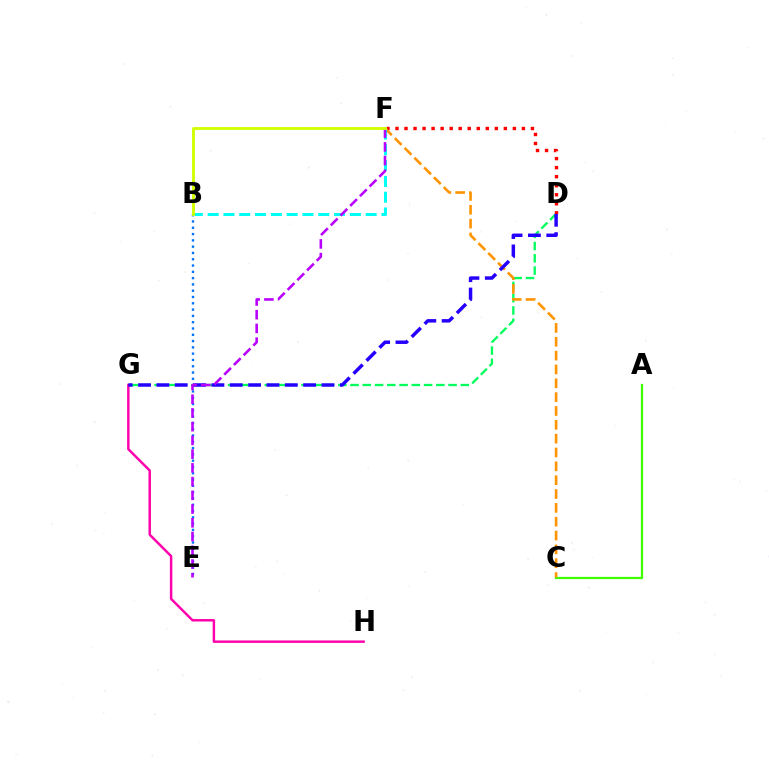{('B', 'E'): [{'color': '#0074ff', 'line_style': 'dotted', 'thickness': 1.71}], ('A', 'C'): [{'color': '#3dff00', 'line_style': 'solid', 'thickness': 1.61}], ('D', 'G'): [{'color': '#00ff5c', 'line_style': 'dashed', 'thickness': 1.66}, {'color': '#2500ff', 'line_style': 'dashed', 'thickness': 2.49}], ('D', 'F'): [{'color': '#ff0000', 'line_style': 'dotted', 'thickness': 2.45}], ('C', 'F'): [{'color': '#ff9400', 'line_style': 'dashed', 'thickness': 1.88}], ('G', 'H'): [{'color': '#ff00ac', 'line_style': 'solid', 'thickness': 1.76}], ('B', 'F'): [{'color': '#00fff6', 'line_style': 'dashed', 'thickness': 2.15}, {'color': '#d1ff00', 'line_style': 'solid', 'thickness': 2.06}], ('E', 'F'): [{'color': '#b900ff', 'line_style': 'dashed', 'thickness': 1.87}]}